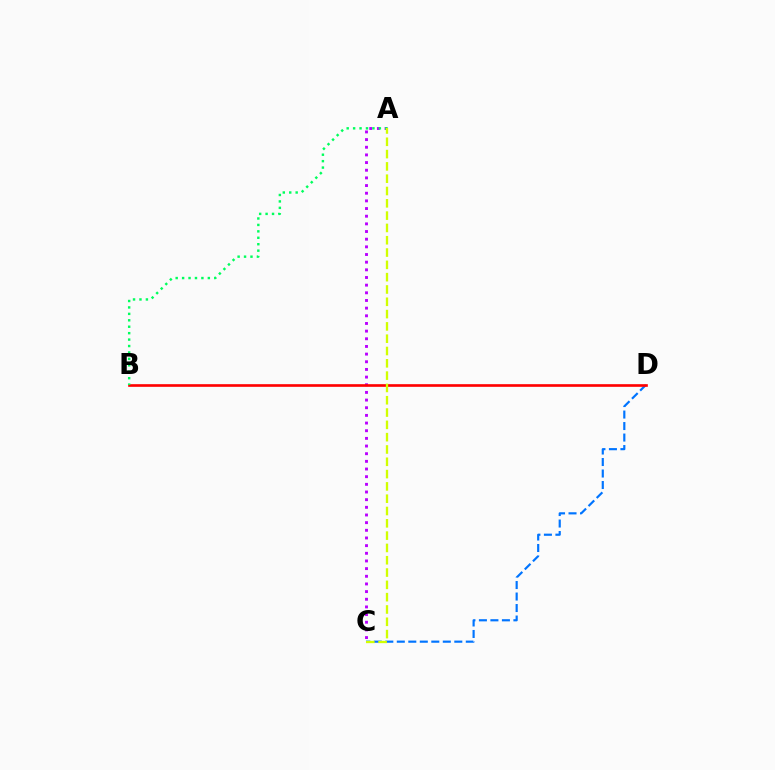{('C', 'D'): [{'color': '#0074ff', 'line_style': 'dashed', 'thickness': 1.56}], ('A', 'C'): [{'color': '#b900ff', 'line_style': 'dotted', 'thickness': 2.08}, {'color': '#d1ff00', 'line_style': 'dashed', 'thickness': 1.67}], ('B', 'D'): [{'color': '#ff0000', 'line_style': 'solid', 'thickness': 1.91}], ('A', 'B'): [{'color': '#00ff5c', 'line_style': 'dotted', 'thickness': 1.75}]}